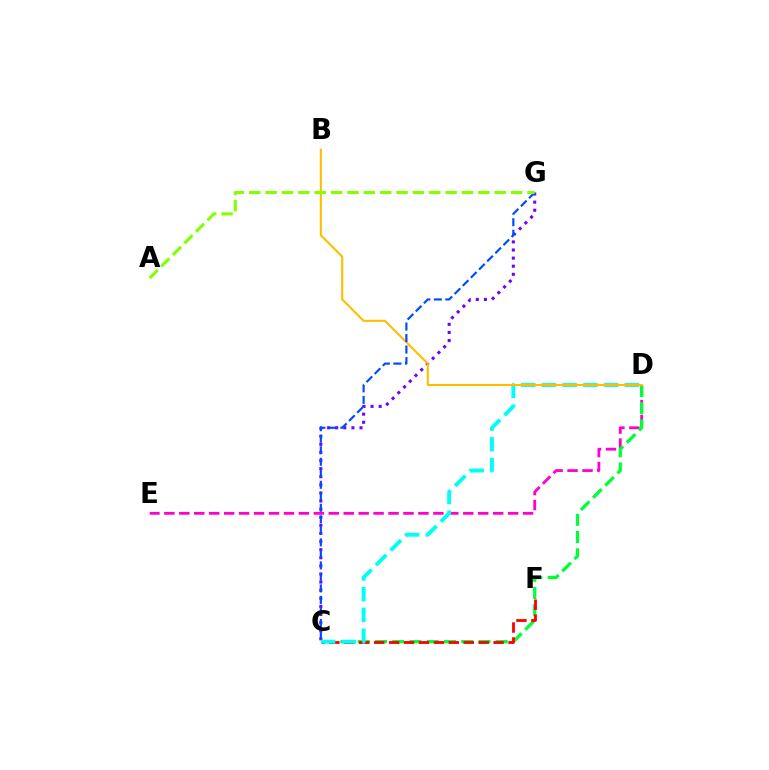{('D', 'E'): [{'color': '#ff00cf', 'line_style': 'dashed', 'thickness': 2.03}], ('C', 'D'): [{'color': '#00ff39', 'line_style': 'dashed', 'thickness': 2.34}, {'color': '#00fff6', 'line_style': 'dashed', 'thickness': 2.82}], ('C', 'G'): [{'color': '#7200ff', 'line_style': 'dotted', 'thickness': 2.2}, {'color': '#004bff', 'line_style': 'dashed', 'thickness': 1.56}], ('C', 'F'): [{'color': '#ff0000', 'line_style': 'dashed', 'thickness': 2.03}], ('B', 'D'): [{'color': '#ffbd00', 'line_style': 'solid', 'thickness': 1.5}], ('A', 'G'): [{'color': '#84ff00', 'line_style': 'dashed', 'thickness': 2.22}]}